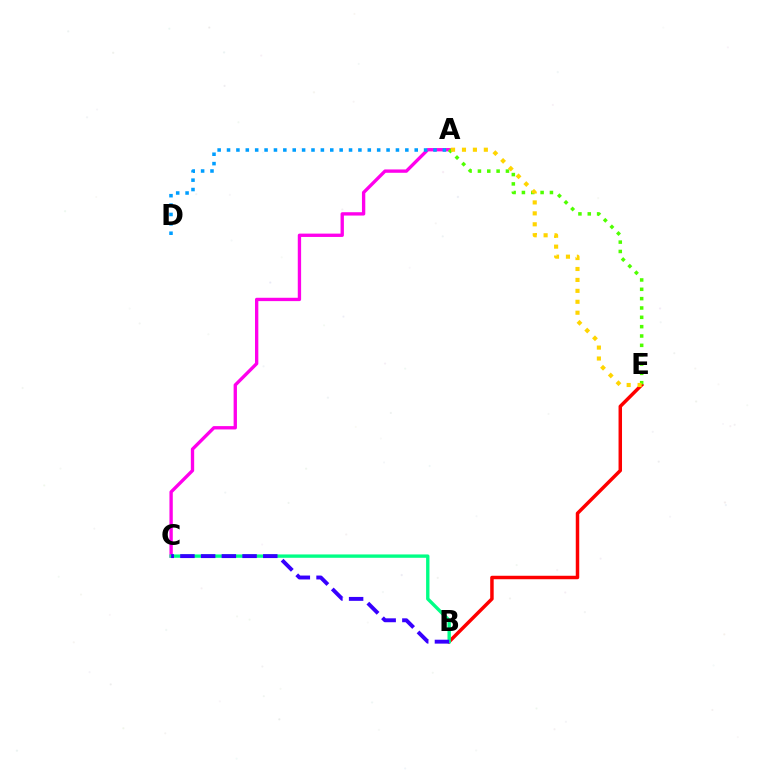{('B', 'E'): [{'color': '#ff0000', 'line_style': 'solid', 'thickness': 2.5}], ('A', 'C'): [{'color': '#ff00ed', 'line_style': 'solid', 'thickness': 2.4}], ('A', 'E'): [{'color': '#4fff00', 'line_style': 'dotted', 'thickness': 2.54}, {'color': '#ffd500', 'line_style': 'dotted', 'thickness': 2.97}], ('B', 'C'): [{'color': '#00ff86', 'line_style': 'solid', 'thickness': 2.42}, {'color': '#3700ff', 'line_style': 'dashed', 'thickness': 2.81}], ('A', 'D'): [{'color': '#009eff', 'line_style': 'dotted', 'thickness': 2.55}]}